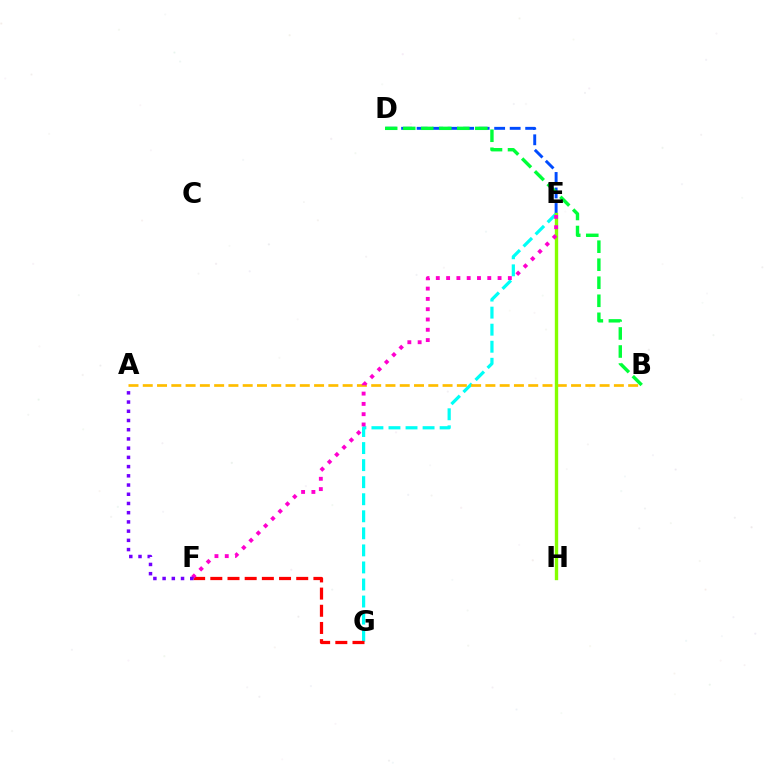{('D', 'E'): [{'color': '#004bff', 'line_style': 'dashed', 'thickness': 2.11}], ('E', 'G'): [{'color': '#00fff6', 'line_style': 'dashed', 'thickness': 2.32}], ('B', 'D'): [{'color': '#00ff39', 'line_style': 'dashed', 'thickness': 2.45}], ('A', 'B'): [{'color': '#ffbd00', 'line_style': 'dashed', 'thickness': 1.94}], ('E', 'H'): [{'color': '#84ff00', 'line_style': 'solid', 'thickness': 2.42}], ('F', 'G'): [{'color': '#ff0000', 'line_style': 'dashed', 'thickness': 2.33}], ('E', 'F'): [{'color': '#ff00cf', 'line_style': 'dotted', 'thickness': 2.8}], ('A', 'F'): [{'color': '#7200ff', 'line_style': 'dotted', 'thickness': 2.5}]}